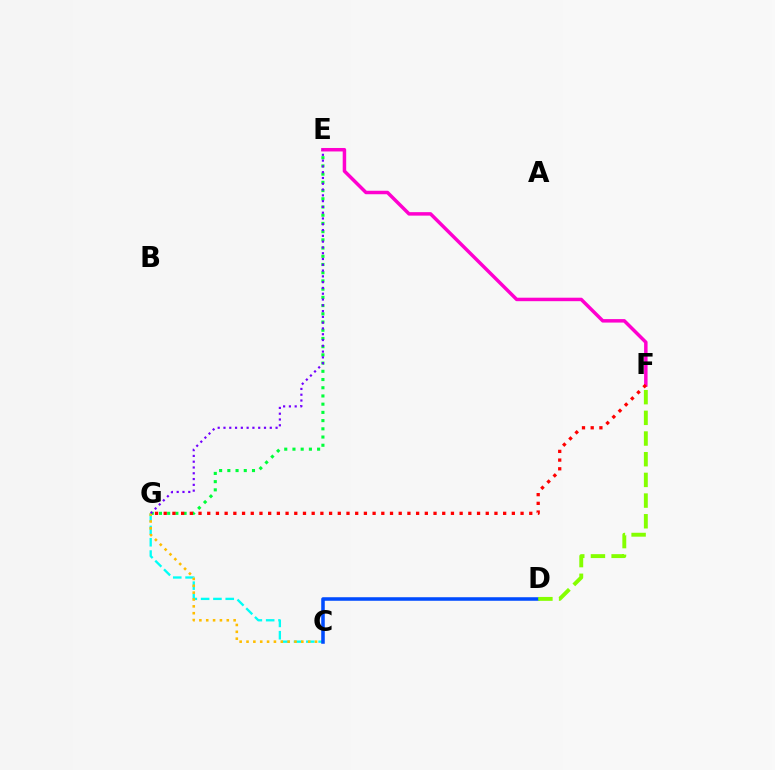{('E', 'G'): [{'color': '#00ff39', 'line_style': 'dotted', 'thickness': 2.23}, {'color': '#7200ff', 'line_style': 'dotted', 'thickness': 1.57}], ('C', 'G'): [{'color': '#00fff6', 'line_style': 'dashed', 'thickness': 1.67}, {'color': '#ffbd00', 'line_style': 'dotted', 'thickness': 1.86}], ('C', 'D'): [{'color': '#004bff', 'line_style': 'solid', 'thickness': 2.55}], ('E', 'F'): [{'color': '#ff00cf', 'line_style': 'solid', 'thickness': 2.51}], ('D', 'F'): [{'color': '#84ff00', 'line_style': 'dashed', 'thickness': 2.81}], ('F', 'G'): [{'color': '#ff0000', 'line_style': 'dotted', 'thickness': 2.36}]}